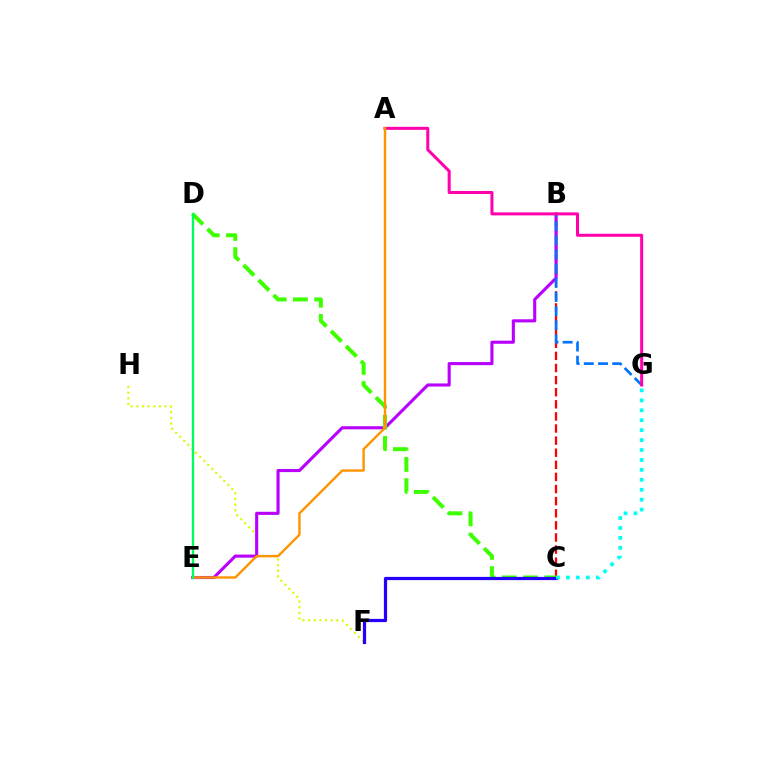{('B', 'C'): [{'color': '#ff0000', 'line_style': 'dashed', 'thickness': 1.64}], ('F', 'H'): [{'color': '#d1ff00', 'line_style': 'dotted', 'thickness': 1.54}], ('B', 'E'): [{'color': '#b900ff', 'line_style': 'solid', 'thickness': 2.23}], ('B', 'G'): [{'color': '#0074ff', 'line_style': 'dashed', 'thickness': 1.93}], ('C', 'D'): [{'color': '#3dff00', 'line_style': 'dashed', 'thickness': 2.88}], ('A', 'G'): [{'color': '#ff00ac', 'line_style': 'solid', 'thickness': 2.17}], ('A', 'E'): [{'color': '#ff9400', 'line_style': 'solid', 'thickness': 1.72}], ('D', 'E'): [{'color': '#00ff5c', 'line_style': 'solid', 'thickness': 1.7}], ('C', 'F'): [{'color': '#2500ff', 'line_style': 'solid', 'thickness': 2.32}], ('C', 'G'): [{'color': '#00fff6', 'line_style': 'dotted', 'thickness': 2.7}]}